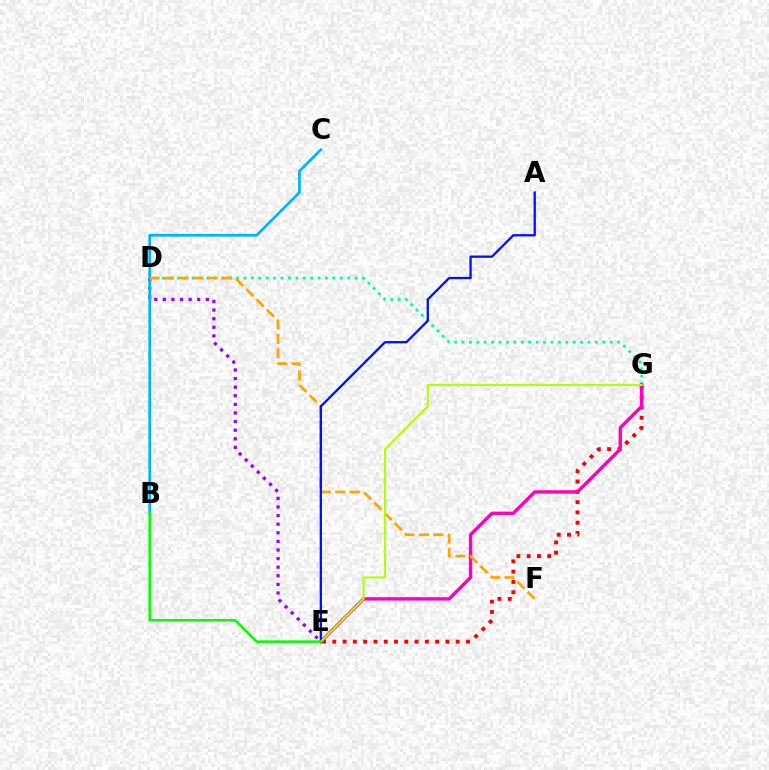{('D', 'E'): [{'color': '#9b00ff', 'line_style': 'dotted', 'thickness': 2.34}], ('D', 'G'): [{'color': '#00ff9d', 'line_style': 'dotted', 'thickness': 2.01}], ('B', 'C'): [{'color': '#00b5ff', 'line_style': 'solid', 'thickness': 1.96}], ('E', 'G'): [{'color': '#ff0000', 'line_style': 'dotted', 'thickness': 2.79}, {'color': '#ff00bd', 'line_style': 'solid', 'thickness': 2.45}, {'color': '#b3ff00', 'line_style': 'solid', 'thickness': 1.51}], ('D', 'F'): [{'color': '#ffa500', 'line_style': 'dashed', 'thickness': 1.97}], ('A', 'E'): [{'color': '#0010ff', 'line_style': 'solid', 'thickness': 1.66}], ('B', 'E'): [{'color': '#08ff00', 'line_style': 'solid', 'thickness': 1.85}]}